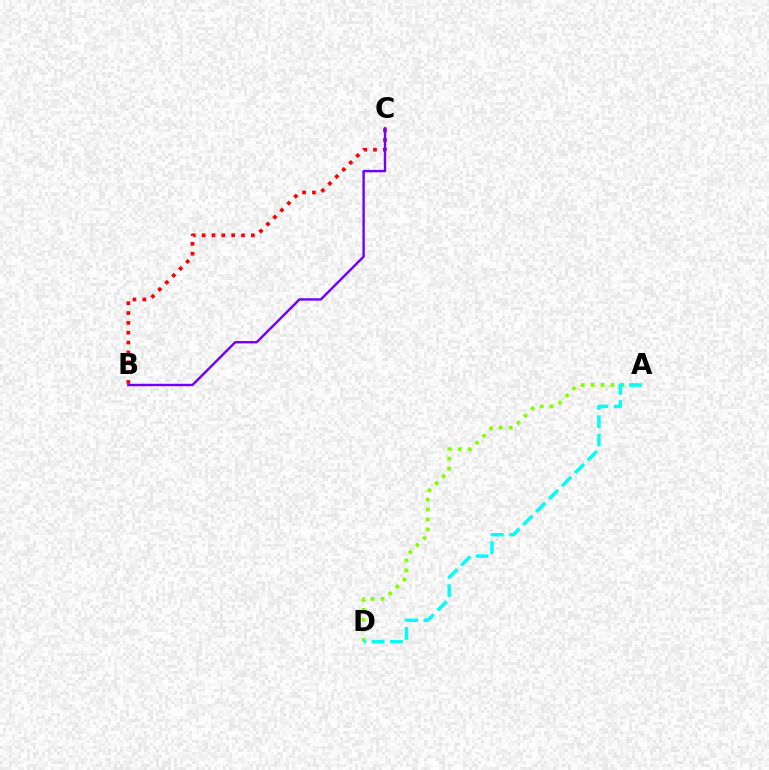{('B', 'C'): [{'color': '#ff0000', 'line_style': 'dotted', 'thickness': 2.68}, {'color': '#7200ff', 'line_style': 'solid', 'thickness': 1.73}], ('A', 'D'): [{'color': '#84ff00', 'line_style': 'dotted', 'thickness': 2.71}, {'color': '#00fff6', 'line_style': 'dashed', 'thickness': 2.48}]}